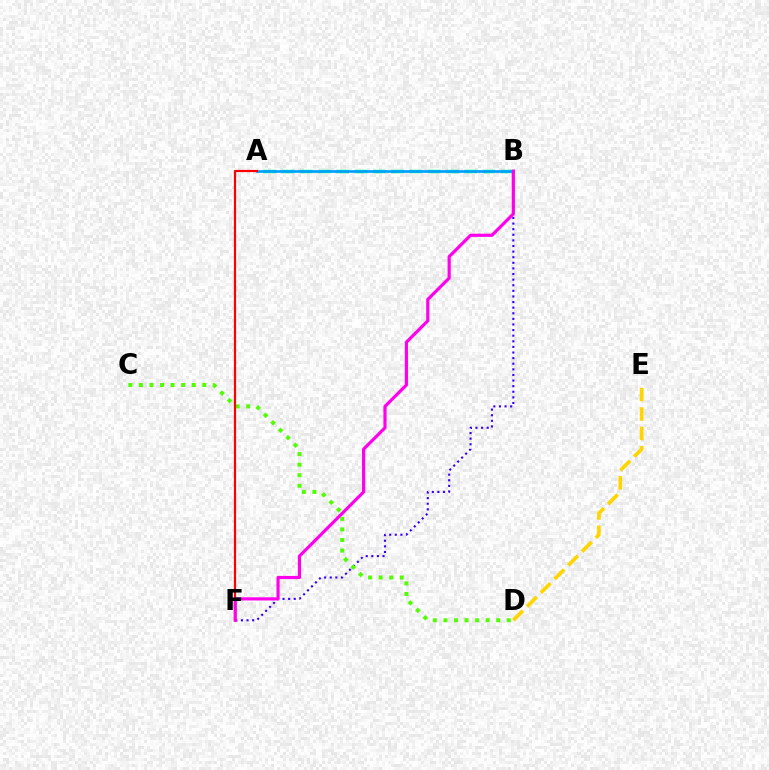{('A', 'B'): [{'color': '#00ff86', 'line_style': 'dashed', 'thickness': 2.48}, {'color': '#009eff', 'line_style': 'solid', 'thickness': 1.92}], ('B', 'F'): [{'color': '#3700ff', 'line_style': 'dotted', 'thickness': 1.52}, {'color': '#ff00ed', 'line_style': 'solid', 'thickness': 2.28}], ('C', 'D'): [{'color': '#4fff00', 'line_style': 'dotted', 'thickness': 2.87}], ('D', 'E'): [{'color': '#ffd500', 'line_style': 'dashed', 'thickness': 2.64}], ('A', 'F'): [{'color': '#ff0000', 'line_style': 'solid', 'thickness': 1.58}]}